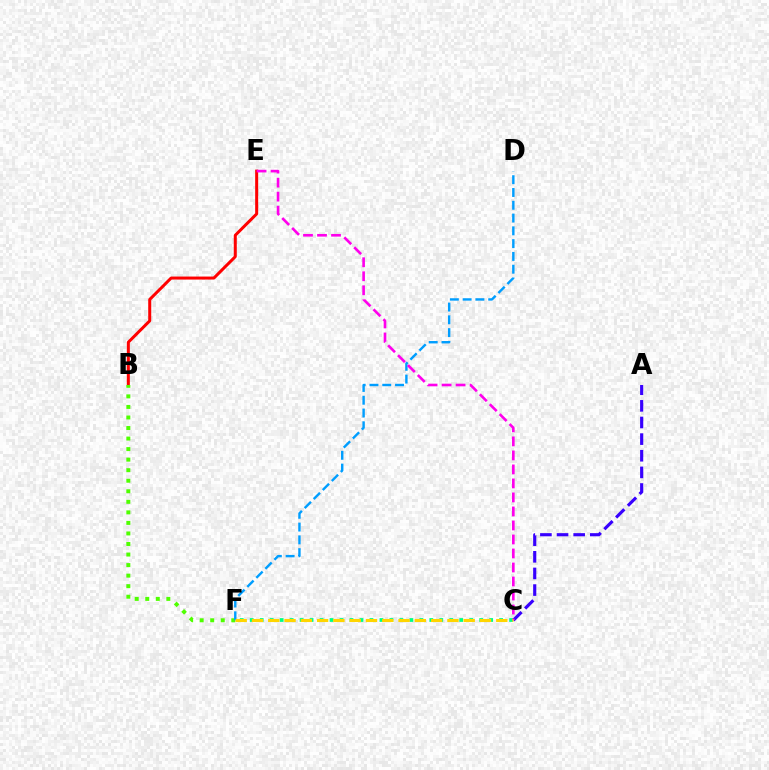{('A', 'C'): [{'color': '#3700ff', 'line_style': 'dashed', 'thickness': 2.26}], ('B', 'E'): [{'color': '#ff0000', 'line_style': 'solid', 'thickness': 2.16}], ('B', 'F'): [{'color': '#4fff00', 'line_style': 'dotted', 'thickness': 2.86}], ('D', 'F'): [{'color': '#009eff', 'line_style': 'dashed', 'thickness': 1.74}], ('C', 'F'): [{'color': '#00ff86', 'line_style': 'dotted', 'thickness': 2.71}, {'color': '#ffd500', 'line_style': 'dashed', 'thickness': 2.21}], ('C', 'E'): [{'color': '#ff00ed', 'line_style': 'dashed', 'thickness': 1.9}]}